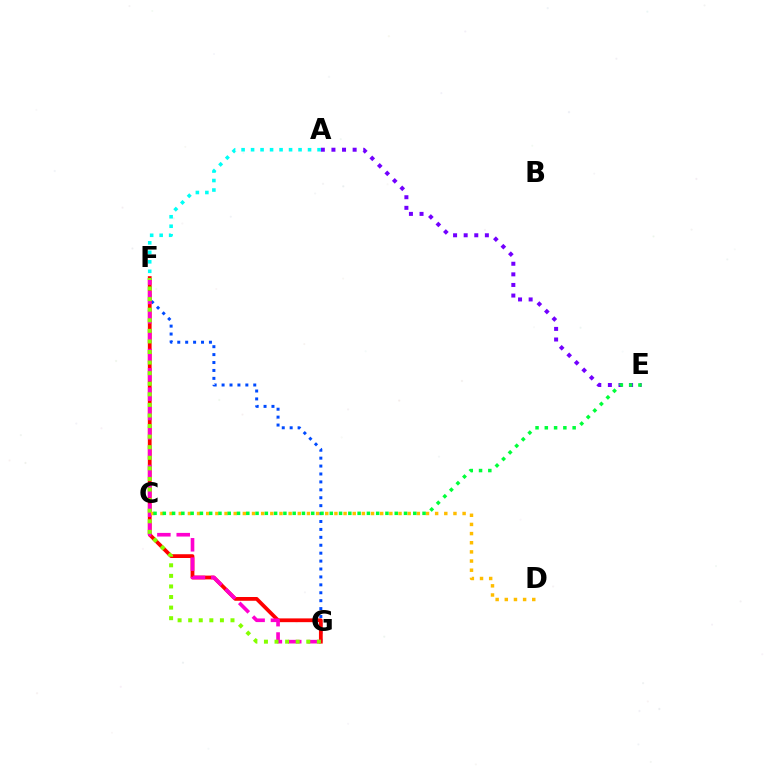{('F', 'G'): [{'color': '#004bff', 'line_style': 'dotted', 'thickness': 2.15}, {'color': '#ff0000', 'line_style': 'solid', 'thickness': 2.72}, {'color': '#ff00cf', 'line_style': 'dashed', 'thickness': 2.63}, {'color': '#84ff00', 'line_style': 'dotted', 'thickness': 2.87}], ('A', 'E'): [{'color': '#7200ff', 'line_style': 'dotted', 'thickness': 2.88}], ('A', 'F'): [{'color': '#00fff6', 'line_style': 'dotted', 'thickness': 2.58}], ('C', 'D'): [{'color': '#ffbd00', 'line_style': 'dotted', 'thickness': 2.49}], ('C', 'E'): [{'color': '#00ff39', 'line_style': 'dotted', 'thickness': 2.52}]}